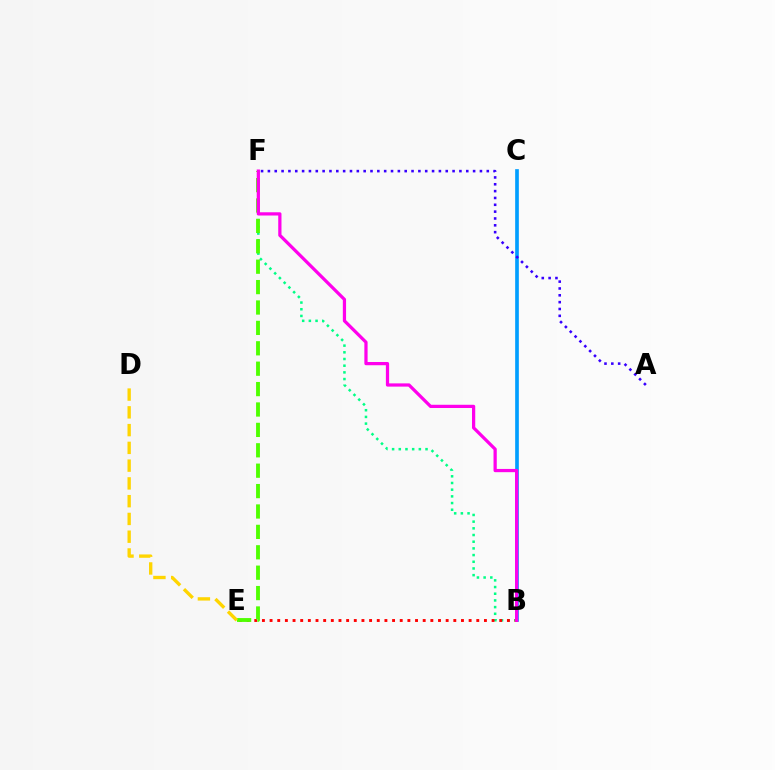{('B', 'F'): [{'color': '#00ff86', 'line_style': 'dotted', 'thickness': 1.82}, {'color': '#ff00ed', 'line_style': 'solid', 'thickness': 2.33}], ('B', 'C'): [{'color': '#009eff', 'line_style': 'solid', 'thickness': 2.64}], ('A', 'F'): [{'color': '#3700ff', 'line_style': 'dotted', 'thickness': 1.86}], ('B', 'E'): [{'color': '#ff0000', 'line_style': 'dotted', 'thickness': 2.08}], ('E', 'F'): [{'color': '#4fff00', 'line_style': 'dashed', 'thickness': 2.77}], ('D', 'E'): [{'color': '#ffd500', 'line_style': 'dashed', 'thickness': 2.41}]}